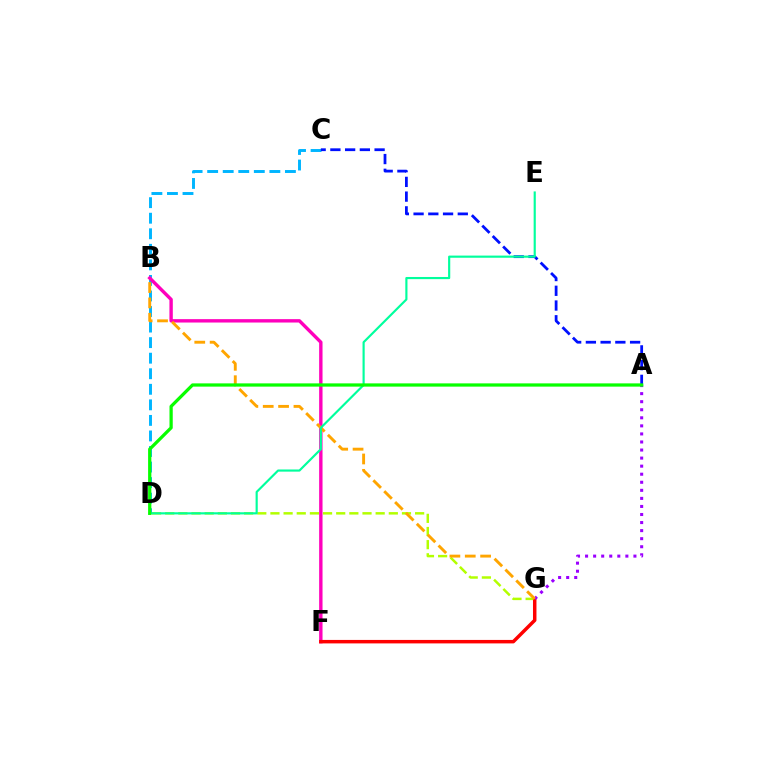{('D', 'G'): [{'color': '#b3ff00', 'line_style': 'dashed', 'thickness': 1.79}], ('C', 'D'): [{'color': '#00b5ff', 'line_style': 'dashed', 'thickness': 2.11}], ('B', 'F'): [{'color': '#ff00bd', 'line_style': 'solid', 'thickness': 2.44}], ('F', 'G'): [{'color': '#ff0000', 'line_style': 'solid', 'thickness': 2.5}], ('A', 'G'): [{'color': '#9b00ff', 'line_style': 'dotted', 'thickness': 2.19}], ('B', 'G'): [{'color': '#ffa500', 'line_style': 'dashed', 'thickness': 2.09}], ('A', 'C'): [{'color': '#0010ff', 'line_style': 'dashed', 'thickness': 2.0}], ('D', 'E'): [{'color': '#00ff9d', 'line_style': 'solid', 'thickness': 1.55}], ('A', 'D'): [{'color': '#08ff00', 'line_style': 'solid', 'thickness': 2.34}]}